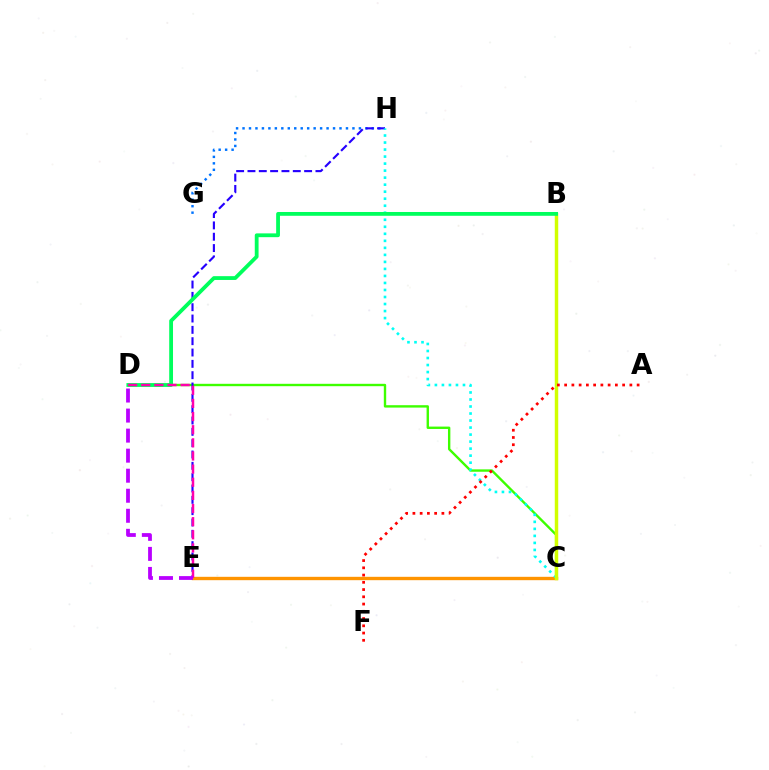{('C', 'D'): [{'color': '#3dff00', 'line_style': 'solid', 'thickness': 1.72}], ('G', 'H'): [{'color': '#0074ff', 'line_style': 'dotted', 'thickness': 1.76}], ('E', 'H'): [{'color': '#2500ff', 'line_style': 'dashed', 'thickness': 1.54}], ('C', 'E'): [{'color': '#ff9400', 'line_style': 'solid', 'thickness': 2.43}], ('C', 'H'): [{'color': '#00fff6', 'line_style': 'dotted', 'thickness': 1.91}], ('B', 'C'): [{'color': '#d1ff00', 'line_style': 'solid', 'thickness': 2.48}], ('B', 'D'): [{'color': '#00ff5c', 'line_style': 'solid', 'thickness': 2.74}], ('D', 'E'): [{'color': '#ff00ac', 'line_style': 'dashed', 'thickness': 1.78}, {'color': '#b900ff', 'line_style': 'dashed', 'thickness': 2.72}], ('A', 'F'): [{'color': '#ff0000', 'line_style': 'dotted', 'thickness': 1.97}]}